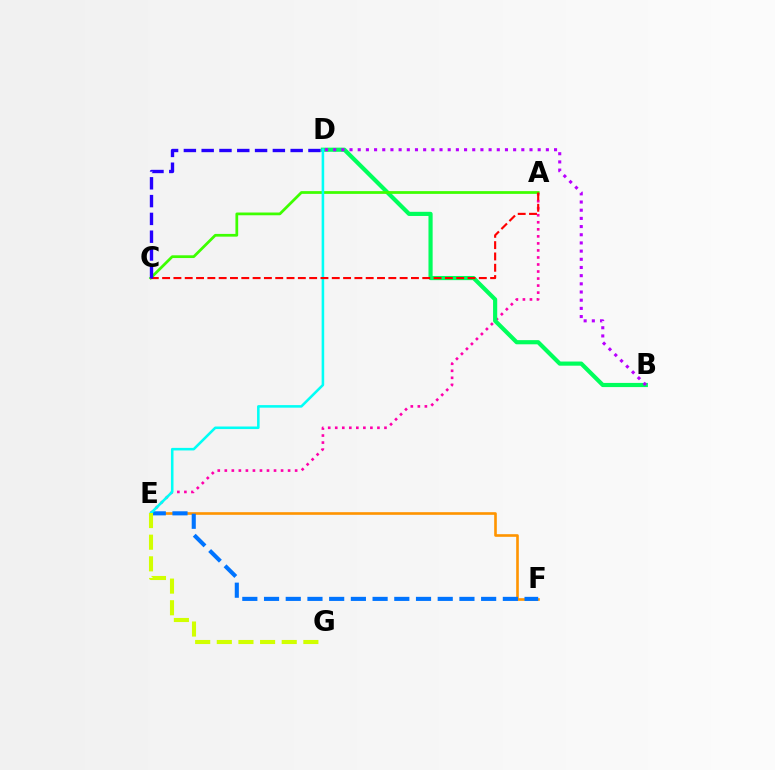{('A', 'E'): [{'color': '#ff00ac', 'line_style': 'dotted', 'thickness': 1.91}], ('B', 'D'): [{'color': '#00ff5c', 'line_style': 'solid', 'thickness': 3.0}, {'color': '#b900ff', 'line_style': 'dotted', 'thickness': 2.22}], ('A', 'C'): [{'color': '#3dff00', 'line_style': 'solid', 'thickness': 1.98}, {'color': '#ff0000', 'line_style': 'dashed', 'thickness': 1.54}], ('E', 'F'): [{'color': '#ff9400', 'line_style': 'solid', 'thickness': 1.9}, {'color': '#0074ff', 'line_style': 'dashed', 'thickness': 2.95}], ('D', 'E'): [{'color': '#00fff6', 'line_style': 'solid', 'thickness': 1.84}], ('C', 'D'): [{'color': '#2500ff', 'line_style': 'dashed', 'thickness': 2.42}], ('E', 'G'): [{'color': '#d1ff00', 'line_style': 'dashed', 'thickness': 2.94}]}